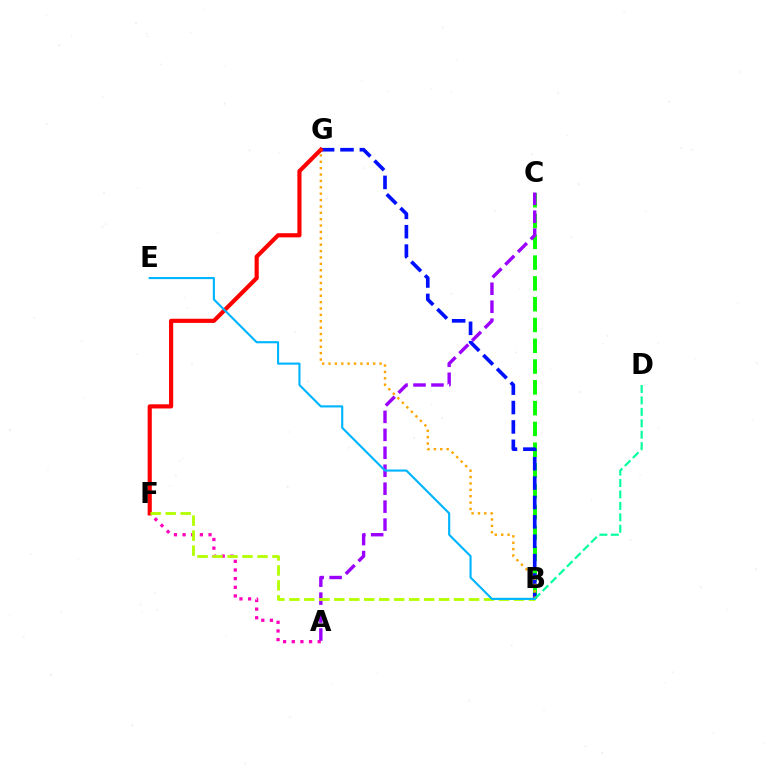{('A', 'F'): [{'color': '#ff00bd', 'line_style': 'dotted', 'thickness': 2.35}], ('B', 'C'): [{'color': '#08ff00', 'line_style': 'dashed', 'thickness': 2.82}], ('A', 'C'): [{'color': '#9b00ff', 'line_style': 'dashed', 'thickness': 2.44}], ('B', 'G'): [{'color': '#0010ff', 'line_style': 'dashed', 'thickness': 2.63}, {'color': '#ffa500', 'line_style': 'dotted', 'thickness': 1.73}], ('F', 'G'): [{'color': '#ff0000', 'line_style': 'solid', 'thickness': 2.99}], ('B', 'F'): [{'color': '#b3ff00', 'line_style': 'dashed', 'thickness': 2.03}], ('B', 'D'): [{'color': '#00ff9d', 'line_style': 'dashed', 'thickness': 1.55}], ('B', 'E'): [{'color': '#00b5ff', 'line_style': 'solid', 'thickness': 1.54}]}